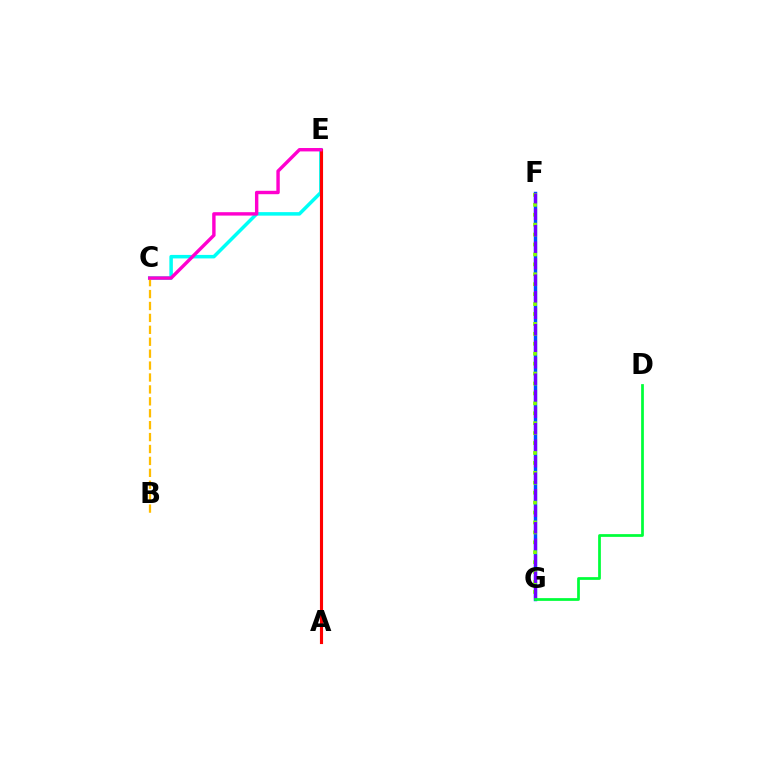{('F', 'G'): [{'color': '#004bff', 'line_style': 'solid', 'thickness': 2.48}, {'color': '#84ff00', 'line_style': 'dotted', 'thickness': 2.7}, {'color': '#7200ff', 'line_style': 'dashed', 'thickness': 2.24}], ('C', 'E'): [{'color': '#00fff6', 'line_style': 'solid', 'thickness': 2.53}, {'color': '#ff00cf', 'line_style': 'solid', 'thickness': 2.45}], ('B', 'C'): [{'color': '#ffbd00', 'line_style': 'dashed', 'thickness': 1.62}], ('A', 'E'): [{'color': '#ff0000', 'line_style': 'solid', 'thickness': 2.25}], ('D', 'G'): [{'color': '#00ff39', 'line_style': 'solid', 'thickness': 1.98}]}